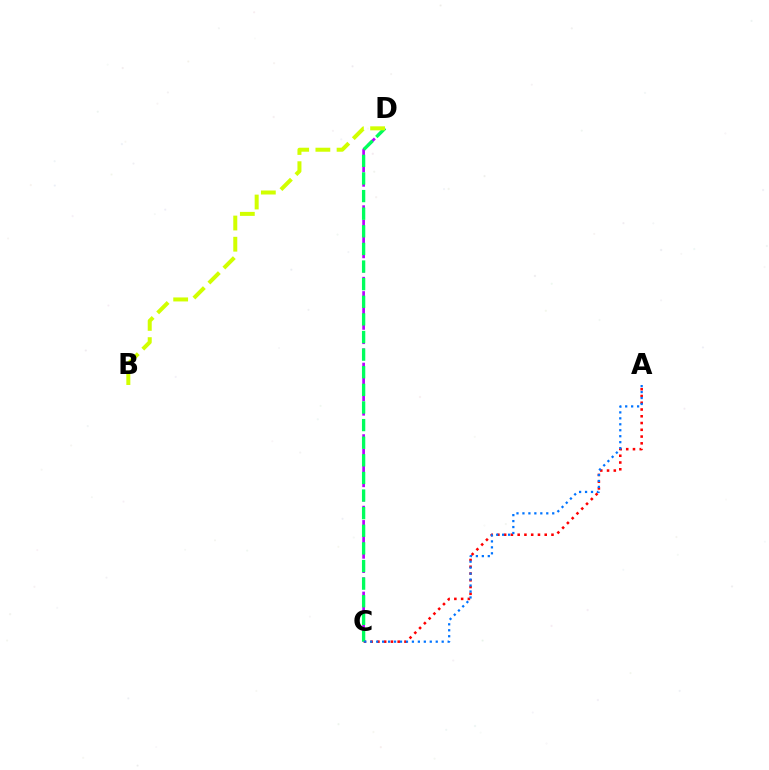{('A', 'C'): [{'color': '#ff0000', 'line_style': 'dotted', 'thickness': 1.84}, {'color': '#0074ff', 'line_style': 'dotted', 'thickness': 1.62}], ('C', 'D'): [{'color': '#b900ff', 'line_style': 'dashed', 'thickness': 1.94}, {'color': '#00ff5c', 'line_style': 'dashed', 'thickness': 2.39}], ('B', 'D'): [{'color': '#d1ff00', 'line_style': 'dashed', 'thickness': 2.88}]}